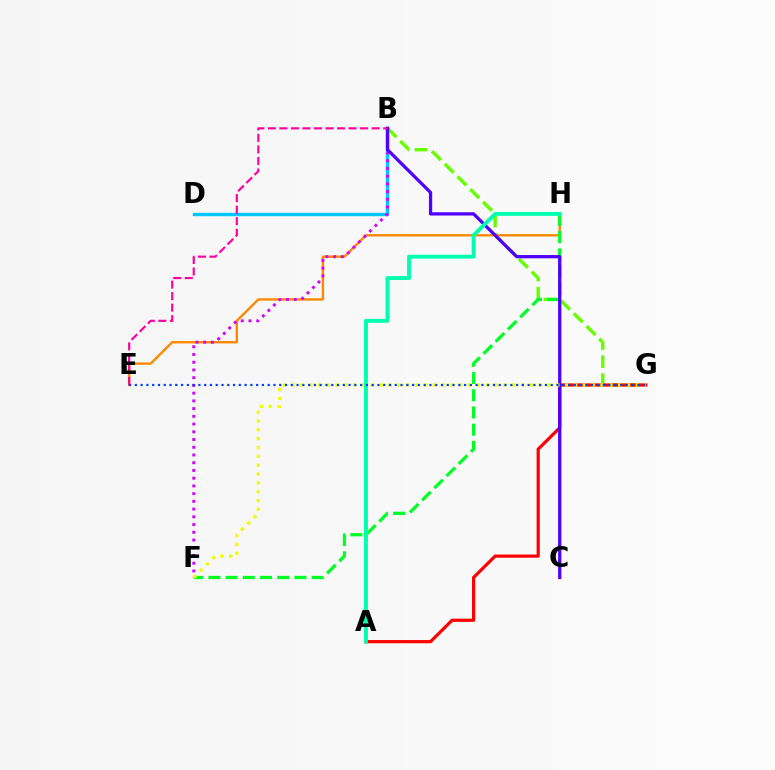{('E', 'H'): [{'color': '#ff8800', 'line_style': 'solid', 'thickness': 1.71}], ('B', 'G'): [{'color': '#66ff00', 'line_style': 'dashed', 'thickness': 2.44}], ('B', 'D'): [{'color': '#00c7ff', 'line_style': 'solid', 'thickness': 2.47}], ('B', 'F'): [{'color': '#d600ff', 'line_style': 'dotted', 'thickness': 2.1}], ('F', 'H'): [{'color': '#00ff27', 'line_style': 'dashed', 'thickness': 2.34}], ('A', 'G'): [{'color': '#ff0000', 'line_style': 'solid', 'thickness': 2.3}], ('B', 'C'): [{'color': '#4f00ff', 'line_style': 'solid', 'thickness': 2.35}], ('F', 'G'): [{'color': '#eeff00', 'line_style': 'dotted', 'thickness': 2.4}], ('B', 'E'): [{'color': '#ff00a0', 'line_style': 'dashed', 'thickness': 1.57}], ('A', 'H'): [{'color': '#00ffaf', 'line_style': 'solid', 'thickness': 2.81}], ('E', 'G'): [{'color': '#003fff', 'line_style': 'dotted', 'thickness': 1.57}]}